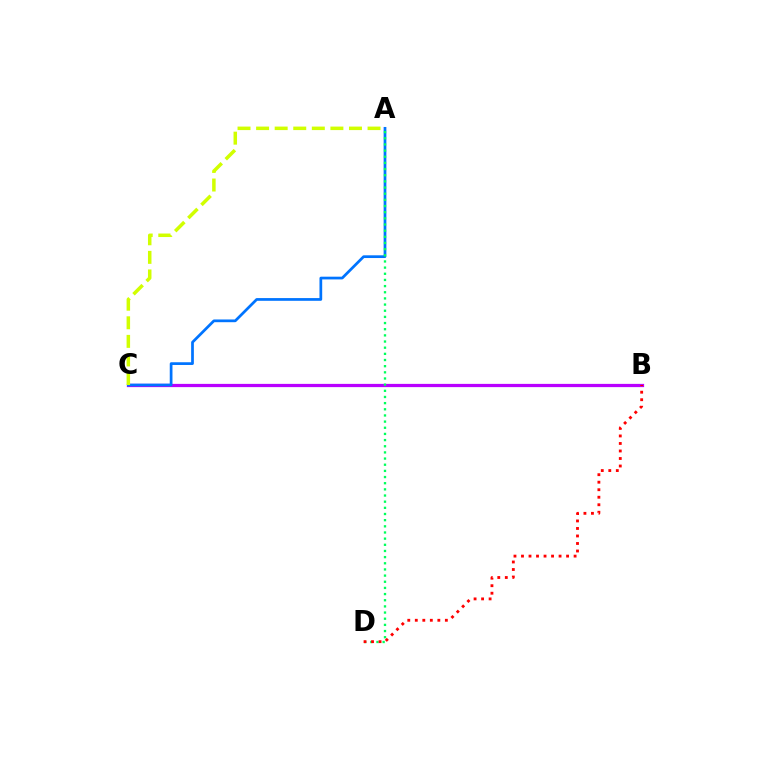{('B', 'C'): [{'color': '#b900ff', 'line_style': 'solid', 'thickness': 2.33}], ('A', 'C'): [{'color': '#0074ff', 'line_style': 'solid', 'thickness': 1.96}, {'color': '#d1ff00', 'line_style': 'dashed', 'thickness': 2.52}], ('A', 'D'): [{'color': '#00ff5c', 'line_style': 'dotted', 'thickness': 1.67}], ('B', 'D'): [{'color': '#ff0000', 'line_style': 'dotted', 'thickness': 2.04}]}